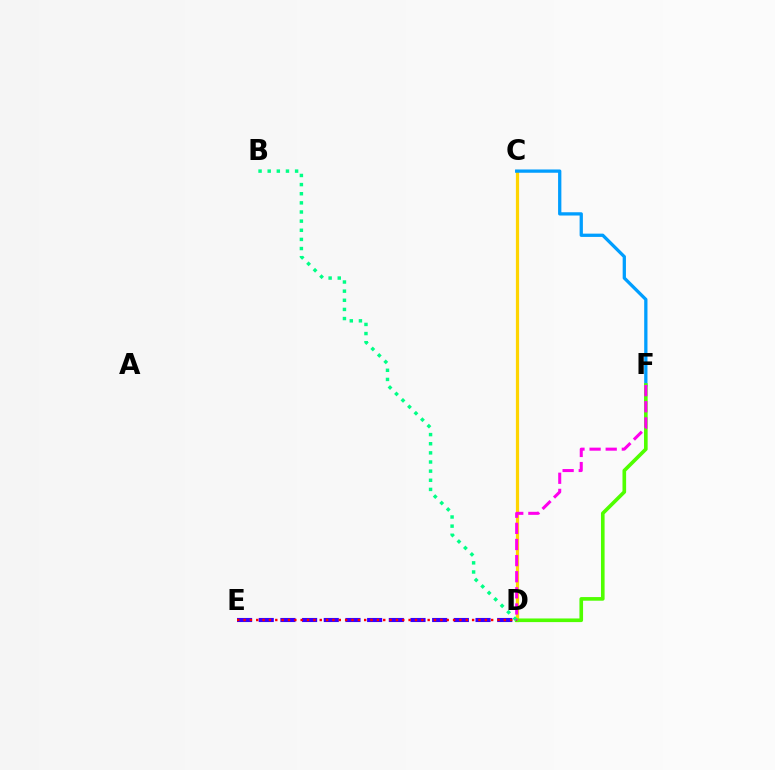{('C', 'D'): [{'color': '#ffd500', 'line_style': 'solid', 'thickness': 2.32}], ('C', 'F'): [{'color': '#009eff', 'line_style': 'solid', 'thickness': 2.36}], ('D', 'F'): [{'color': '#4fff00', 'line_style': 'solid', 'thickness': 2.62}, {'color': '#ff00ed', 'line_style': 'dashed', 'thickness': 2.19}], ('D', 'E'): [{'color': '#3700ff', 'line_style': 'dashed', 'thickness': 2.95}, {'color': '#ff0000', 'line_style': 'dotted', 'thickness': 1.73}], ('B', 'D'): [{'color': '#00ff86', 'line_style': 'dotted', 'thickness': 2.48}]}